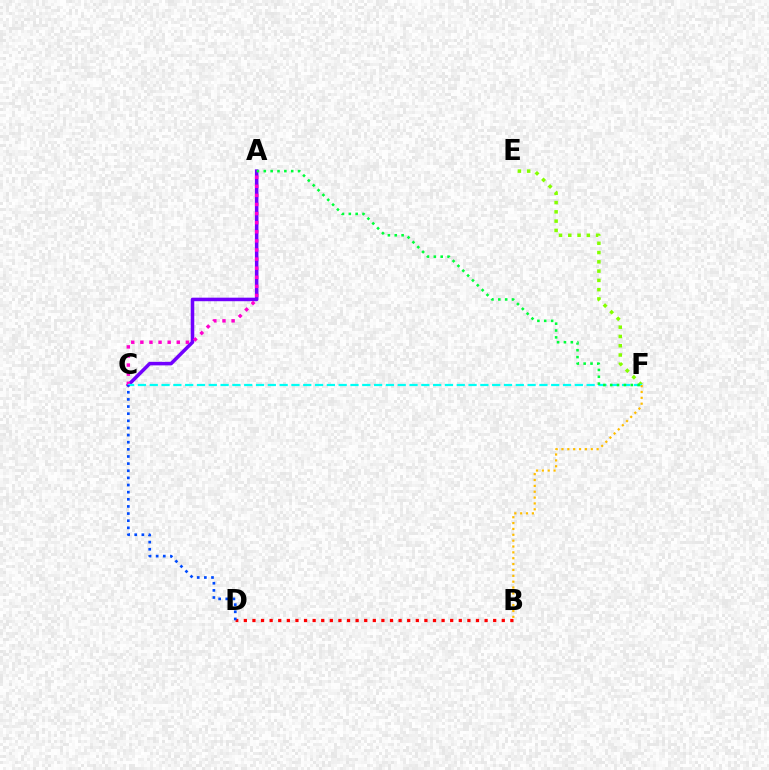{('B', 'D'): [{'color': '#ff0000', 'line_style': 'dotted', 'thickness': 2.34}], ('A', 'C'): [{'color': '#7200ff', 'line_style': 'solid', 'thickness': 2.54}, {'color': '#ff00cf', 'line_style': 'dotted', 'thickness': 2.47}], ('E', 'F'): [{'color': '#84ff00', 'line_style': 'dotted', 'thickness': 2.52}], ('C', 'F'): [{'color': '#00fff6', 'line_style': 'dashed', 'thickness': 1.6}], ('A', 'F'): [{'color': '#00ff39', 'line_style': 'dotted', 'thickness': 1.86}], ('B', 'F'): [{'color': '#ffbd00', 'line_style': 'dotted', 'thickness': 1.59}], ('C', 'D'): [{'color': '#004bff', 'line_style': 'dotted', 'thickness': 1.94}]}